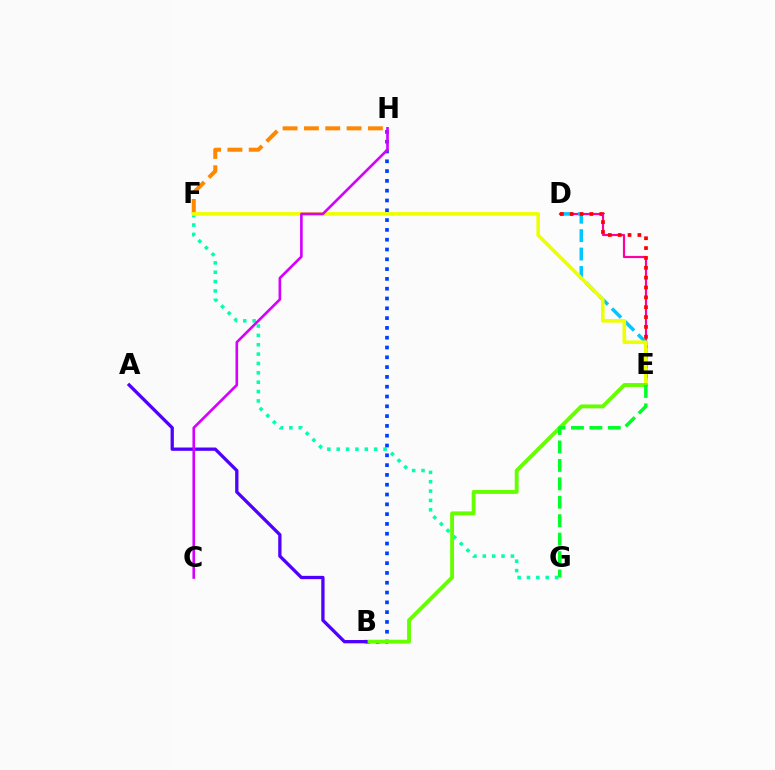{('D', 'E'): [{'color': '#ff00a0', 'line_style': 'solid', 'thickness': 1.57}, {'color': '#00c7ff', 'line_style': 'dashed', 'thickness': 2.5}, {'color': '#ff0000', 'line_style': 'dotted', 'thickness': 2.68}], ('F', 'G'): [{'color': '#00ffaf', 'line_style': 'dotted', 'thickness': 2.54}], ('B', 'H'): [{'color': '#003fff', 'line_style': 'dotted', 'thickness': 2.66}], ('F', 'H'): [{'color': '#ff8800', 'line_style': 'dashed', 'thickness': 2.9}], ('E', 'F'): [{'color': '#eeff00', 'line_style': 'solid', 'thickness': 2.61}], ('B', 'E'): [{'color': '#66ff00', 'line_style': 'solid', 'thickness': 2.79}], ('A', 'B'): [{'color': '#4f00ff', 'line_style': 'solid', 'thickness': 2.36}], ('C', 'H'): [{'color': '#d600ff', 'line_style': 'solid', 'thickness': 1.9}], ('E', 'G'): [{'color': '#00ff27', 'line_style': 'dashed', 'thickness': 2.5}]}